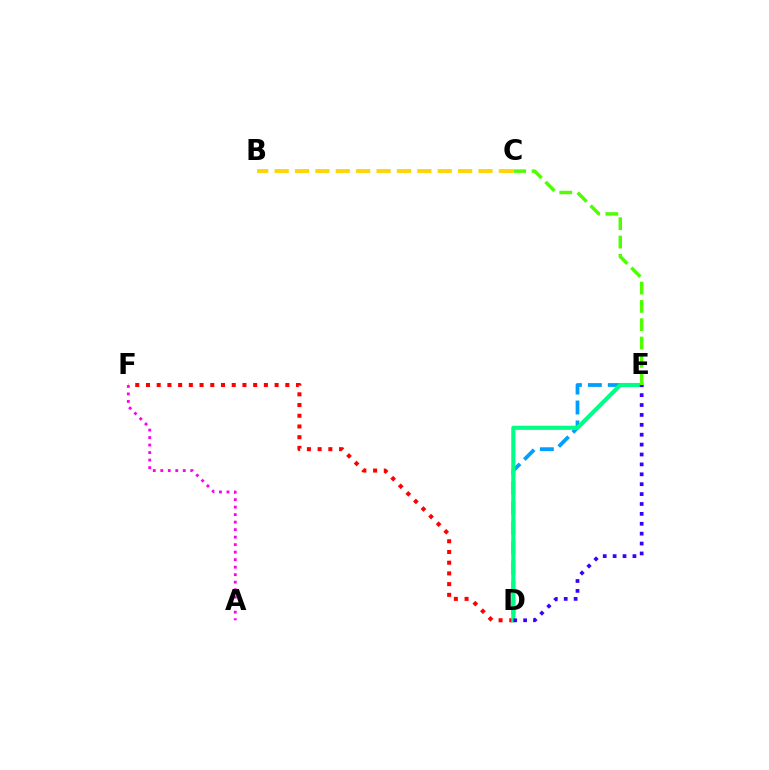{('D', 'F'): [{'color': '#ff0000', 'line_style': 'dotted', 'thickness': 2.91}], ('D', 'E'): [{'color': '#009eff', 'line_style': 'dashed', 'thickness': 2.71}, {'color': '#00ff86', 'line_style': 'solid', 'thickness': 2.98}, {'color': '#3700ff', 'line_style': 'dotted', 'thickness': 2.69}], ('C', 'E'): [{'color': '#4fff00', 'line_style': 'dashed', 'thickness': 2.49}], ('A', 'F'): [{'color': '#ff00ed', 'line_style': 'dotted', 'thickness': 2.04}], ('B', 'C'): [{'color': '#ffd500', 'line_style': 'dashed', 'thickness': 2.77}]}